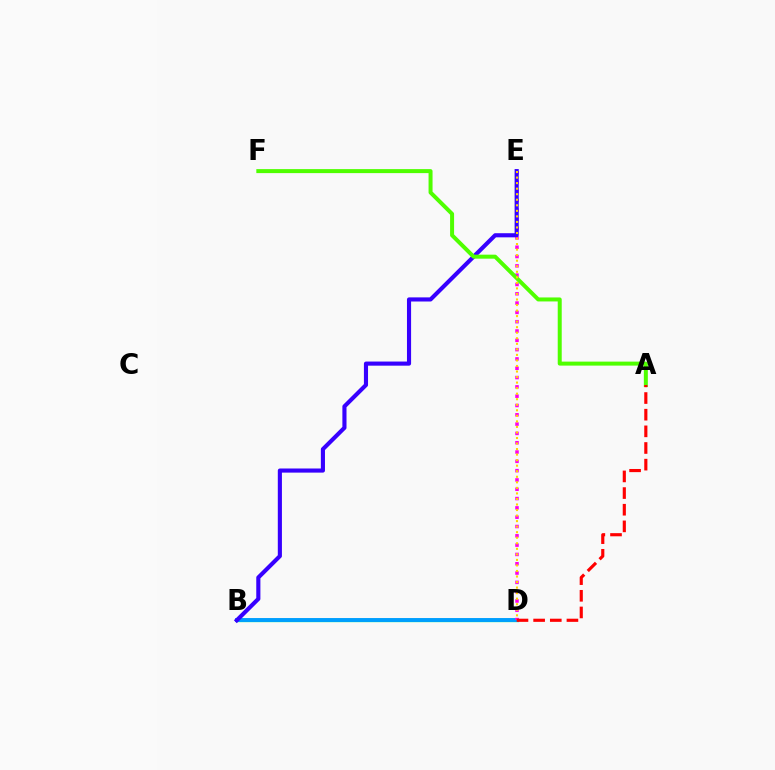{('B', 'D'): [{'color': '#00ff86', 'line_style': 'solid', 'thickness': 2.39}, {'color': '#009eff', 'line_style': 'solid', 'thickness': 2.81}], ('D', 'E'): [{'color': '#ff00ed', 'line_style': 'dotted', 'thickness': 2.53}, {'color': '#ffd500', 'line_style': 'dotted', 'thickness': 1.51}], ('B', 'E'): [{'color': '#3700ff', 'line_style': 'solid', 'thickness': 2.97}], ('A', 'F'): [{'color': '#4fff00', 'line_style': 'solid', 'thickness': 2.88}], ('A', 'D'): [{'color': '#ff0000', 'line_style': 'dashed', 'thickness': 2.26}]}